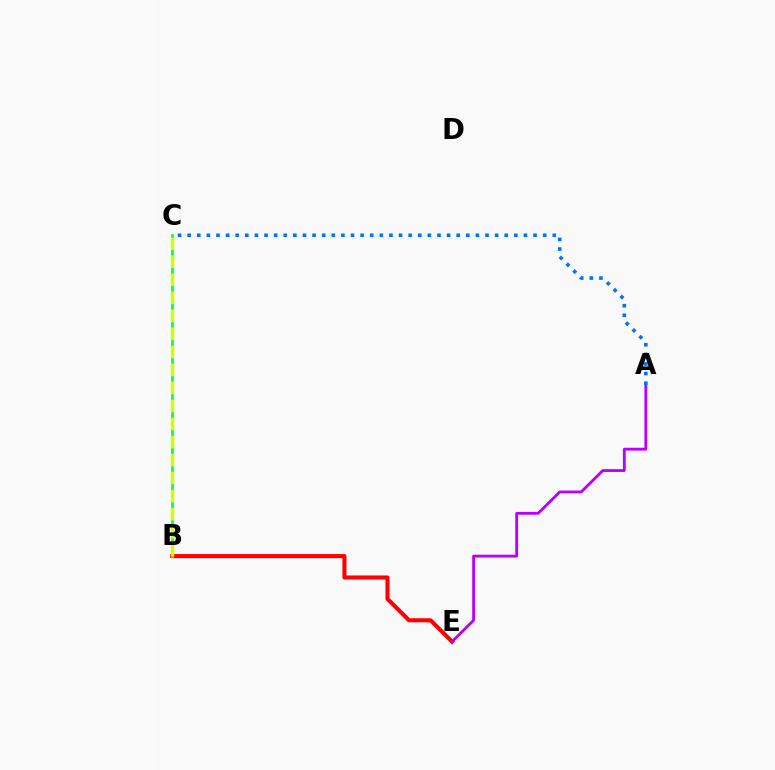{('B', 'E'): [{'color': '#ff0000', 'line_style': 'solid', 'thickness': 2.93}], ('B', 'C'): [{'color': '#00ff5c', 'line_style': 'solid', 'thickness': 2.0}, {'color': '#d1ff00', 'line_style': 'dashed', 'thickness': 2.45}], ('A', 'E'): [{'color': '#b900ff', 'line_style': 'solid', 'thickness': 2.04}], ('A', 'C'): [{'color': '#0074ff', 'line_style': 'dotted', 'thickness': 2.61}]}